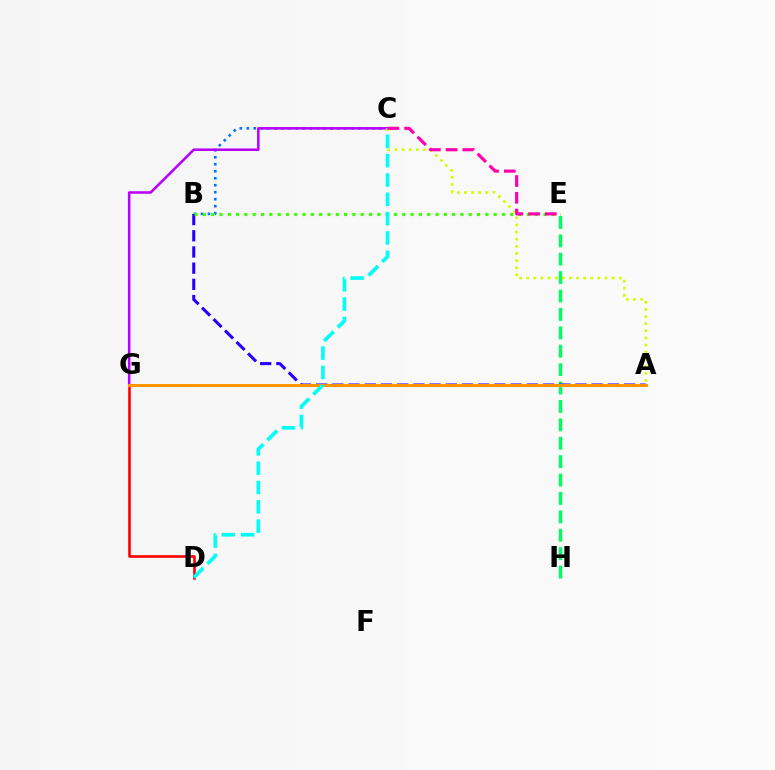{('D', 'G'): [{'color': '#ff0000', 'line_style': 'solid', 'thickness': 1.89}], ('E', 'H'): [{'color': '#00ff5c', 'line_style': 'dashed', 'thickness': 2.5}], ('B', 'C'): [{'color': '#0074ff', 'line_style': 'dotted', 'thickness': 1.9}], ('C', 'G'): [{'color': '#b900ff', 'line_style': 'solid', 'thickness': 1.84}], ('A', 'B'): [{'color': '#2500ff', 'line_style': 'dashed', 'thickness': 2.2}], ('A', 'G'): [{'color': '#ff9400', 'line_style': 'solid', 'thickness': 2.13}], ('B', 'E'): [{'color': '#3dff00', 'line_style': 'dotted', 'thickness': 2.26}], ('A', 'C'): [{'color': '#d1ff00', 'line_style': 'dotted', 'thickness': 1.93}], ('C', 'D'): [{'color': '#00fff6', 'line_style': 'dashed', 'thickness': 2.62}], ('C', 'E'): [{'color': '#ff00ac', 'line_style': 'dashed', 'thickness': 2.28}]}